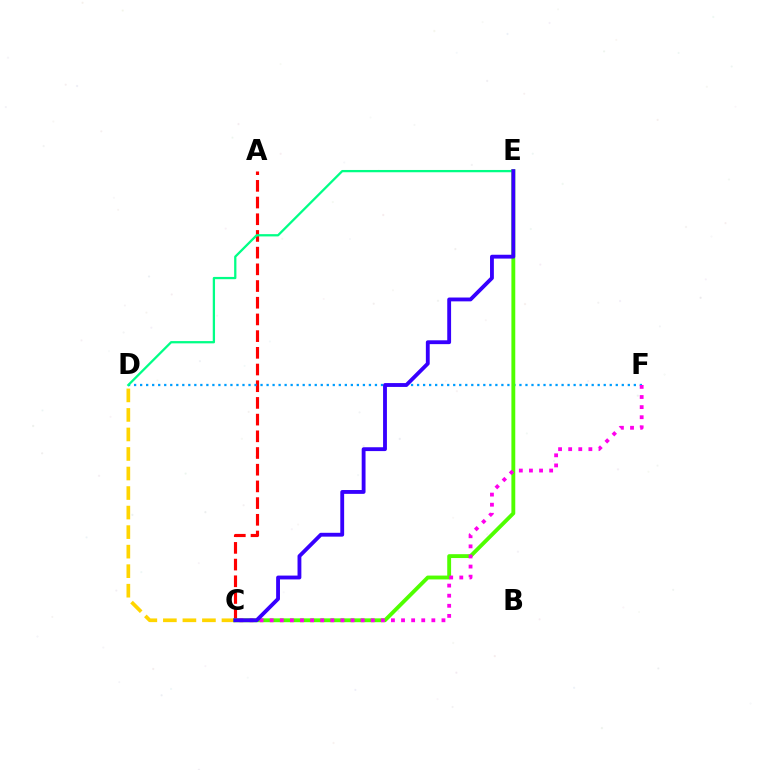{('C', 'D'): [{'color': '#ffd500', 'line_style': 'dashed', 'thickness': 2.65}], ('A', 'C'): [{'color': '#ff0000', 'line_style': 'dashed', 'thickness': 2.27}], ('D', 'F'): [{'color': '#009eff', 'line_style': 'dotted', 'thickness': 1.64}], ('D', 'E'): [{'color': '#00ff86', 'line_style': 'solid', 'thickness': 1.64}], ('C', 'E'): [{'color': '#4fff00', 'line_style': 'solid', 'thickness': 2.78}, {'color': '#3700ff', 'line_style': 'solid', 'thickness': 2.77}], ('C', 'F'): [{'color': '#ff00ed', 'line_style': 'dotted', 'thickness': 2.74}]}